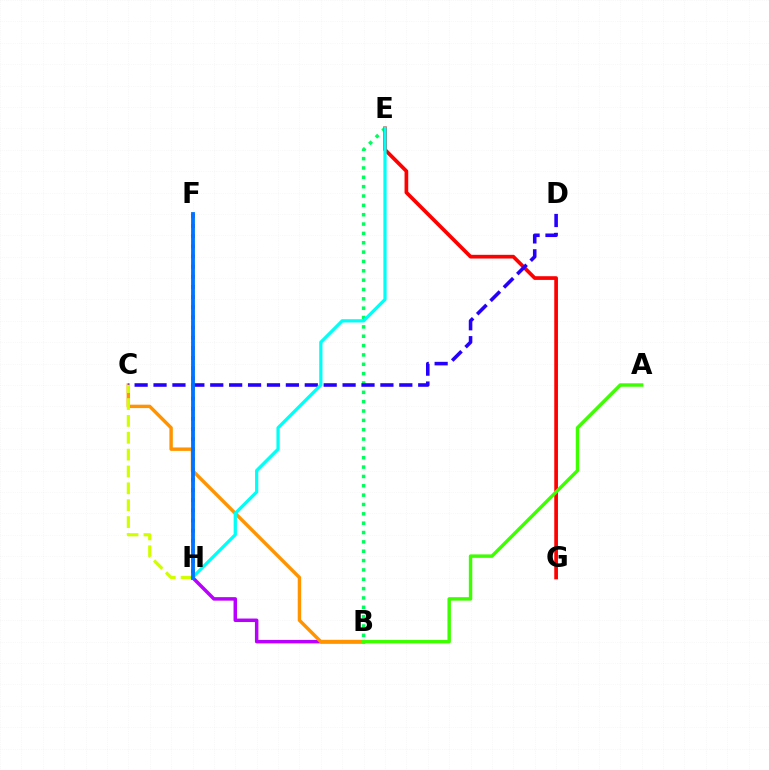{('B', 'H'): [{'color': '#b900ff', 'line_style': 'solid', 'thickness': 2.51}], ('F', 'H'): [{'color': '#ff00ac', 'line_style': 'dotted', 'thickness': 2.76}, {'color': '#0074ff', 'line_style': 'solid', 'thickness': 2.76}], ('B', 'E'): [{'color': '#00ff5c', 'line_style': 'dotted', 'thickness': 2.54}], ('E', 'G'): [{'color': '#ff0000', 'line_style': 'solid', 'thickness': 2.66}], ('B', 'C'): [{'color': '#ff9400', 'line_style': 'solid', 'thickness': 2.46}], ('A', 'B'): [{'color': '#3dff00', 'line_style': 'solid', 'thickness': 2.47}], ('C', 'D'): [{'color': '#2500ff', 'line_style': 'dashed', 'thickness': 2.57}], ('C', 'H'): [{'color': '#d1ff00', 'line_style': 'dashed', 'thickness': 2.29}], ('E', 'H'): [{'color': '#00fff6', 'line_style': 'solid', 'thickness': 2.34}]}